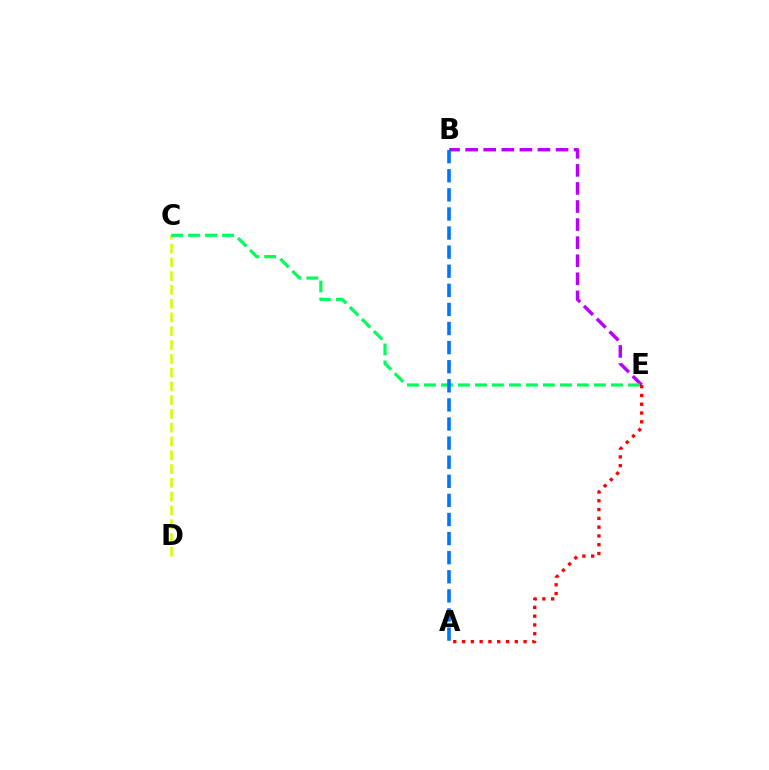{('B', 'E'): [{'color': '#b900ff', 'line_style': 'dashed', 'thickness': 2.45}], ('C', 'D'): [{'color': '#d1ff00', 'line_style': 'dashed', 'thickness': 1.87}], ('A', 'E'): [{'color': '#ff0000', 'line_style': 'dotted', 'thickness': 2.39}], ('C', 'E'): [{'color': '#00ff5c', 'line_style': 'dashed', 'thickness': 2.31}], ('A', 'B'): [{'color': '#0074ff', 'line_style': 'dashed', 'thickness': 2.59}]}